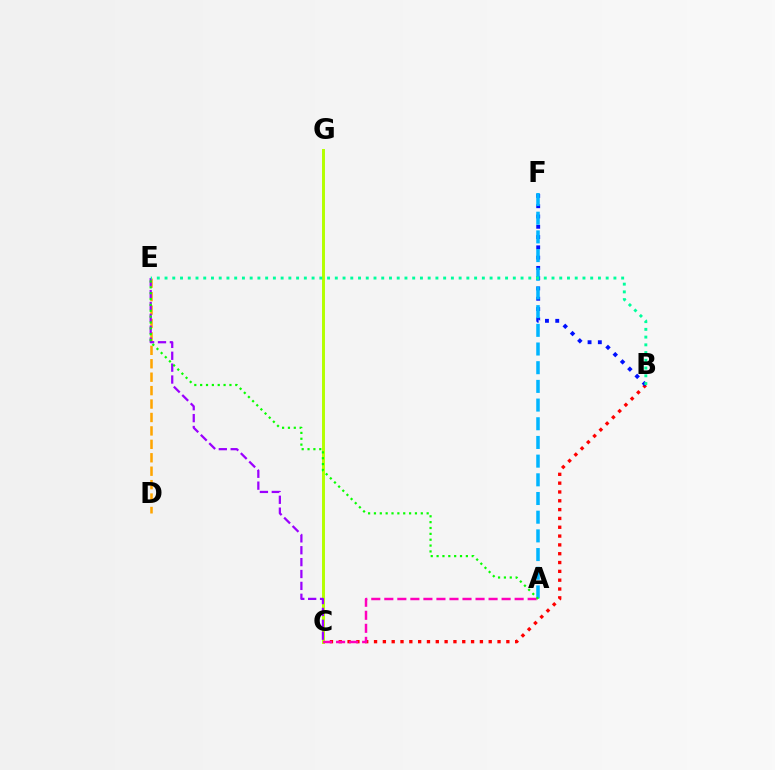{('B', 'C'): [{'color': '#ff0000', 'line_style': 'dotted', 'thickness': 2.4}], ('D', 'E'): [{'color': '#ffa500', 'line_style': 'dashed', 'thickness': 1.82}], ('B', 'F'): [{'color': '#0010ff', 'line_style': 'dotted', 'thickness': 2.79}], ('C', 'G'): [{'color': '#b3ff00', 'line_style': 'solid', 'thickness': 2.12}], ('A', 'F'): [{'color': '#00b5ff', 'line_style': 'dashed', 'thickness': 2.54}], ('A', 'C'): [{'color': '#ff00bd', 'line_style': 'dashed', 'thickness': 1.77}], ('C', 'E'): [{'color': '#9b00ff', 'line_style': 'dashed', 'thickness': 1.61}], ('B', 'E'): [{'color': '#00ff9d', 'line_style': 'dotted', 'thickness': 2.1}], ('A', 'E'): [{'color': '#08ff00', 'line_style': 'dotted', 'thickness': 1.59}]}